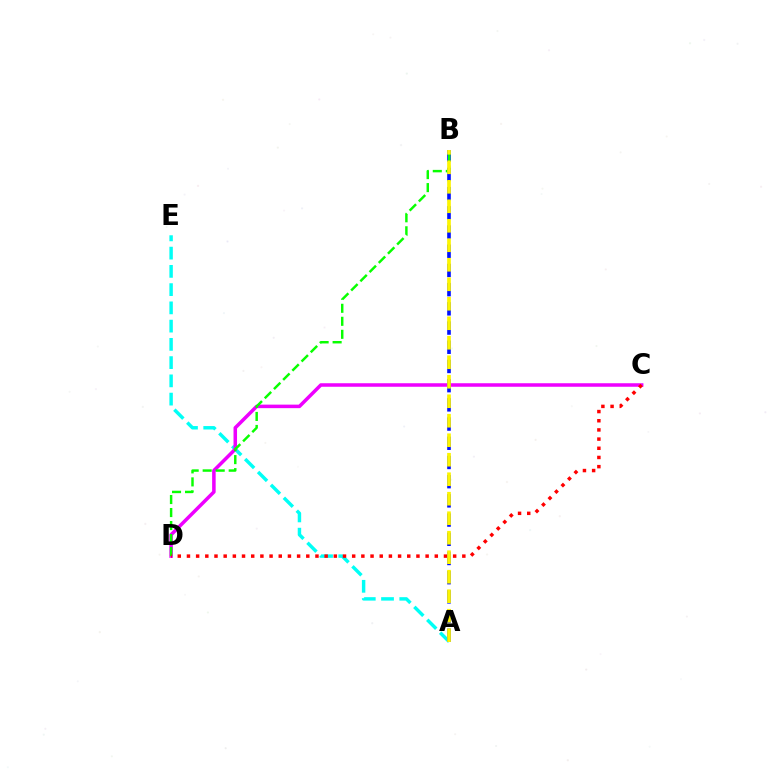{('A', 'E'): [{'color': '#00fff6', 'line_style': 'dashed', 'thickness': 2.48}], ('C', 'D'): [{'color': '#ee00ff', 'line_style': 'solid', 'thickness': 2.54}, {'color': '#ff0000', 'line_style': 'dotted', 'thickness': 2.49}], ('A', 'B'): [{'color': '#0010ff', 'line_style': 'dashed', 'thickness': 2.61}, {'color': '#fcf500', 'line_style': 'dashed', 'thickness': 2.65}], ('B', 'D'): [{'color': '#08ff00', 'line_style': 'dashed', 'thickness': 1.77}]}